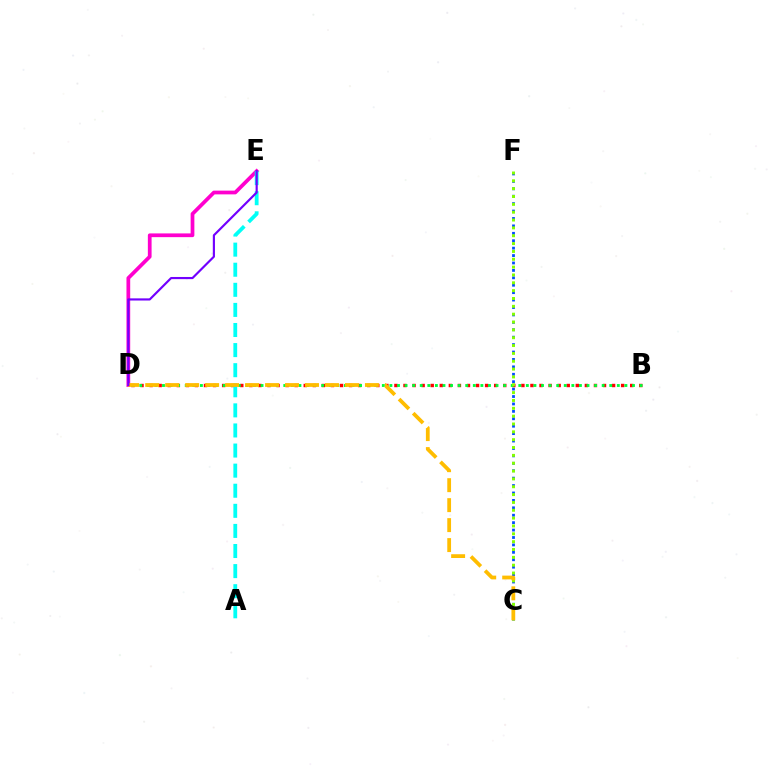{('C', 'F'): [{'color': '#004bff', 'line_style': 'dotted', 'thickness': 2.02}, {'color': '#84ff00', 'line_style': 'dotted', 'thickness': 2.13}], ('B', 'D'): [{'color': '#ff0000', 'line_style': 'dotted', 'thickness': 2.46}, {'color': '#00ff39', 'line_style': 'dotted', 'thickness': 2.06}], ('D', 'E'): [{'color': '#ff00cf', 'line_style': 'solid', 'thickness': 2.69}, {'color': '#7200ff', 'line_style': 'solid', 'thickness': 1.56}], ('A', 'E'): [{'color': '#00fff6', 'line_style': 'dashed', 'thickness': 2.73}], ('C', 'D'): [{'color': '#ffbd00', 'line_style': 'dashed', 'thickness': 2.71}]}